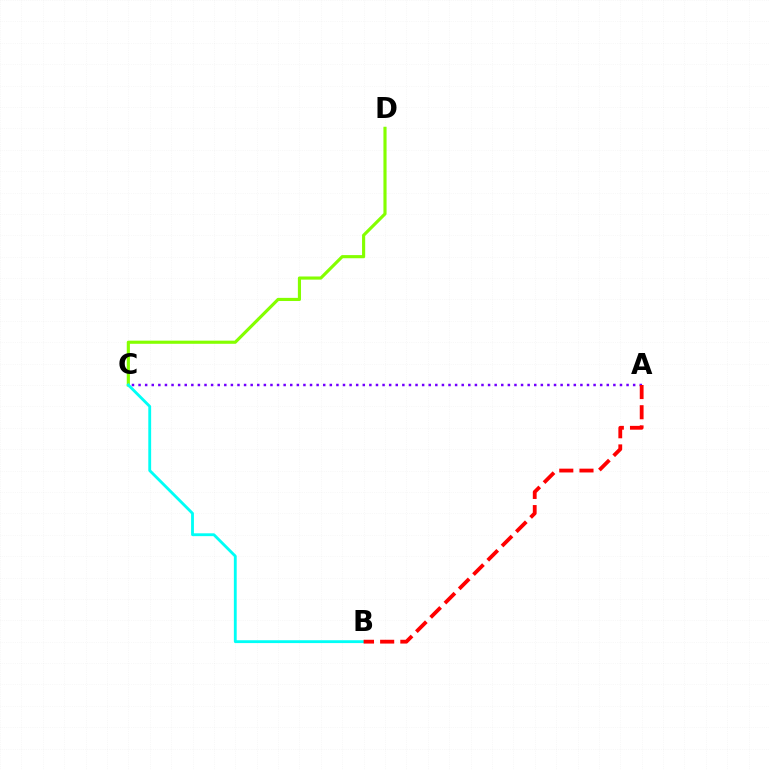{('C', 'D'): [{'color': '#84ff00', 'line_style': 'solid', 'thickness': 2.26}], ('B', 'C'): [{'color': '#00fff6', 'line_style': 'solid', 'thickness': 2.04}], ('A', 'C'): [{'color': '#7200ff', 'line_style': 'dotted', 'thickness': 1.79}], ('A', 'B'): [{'color': '#ff0000', 'line_style': 'dashed', 'thickness': 2.74}]}